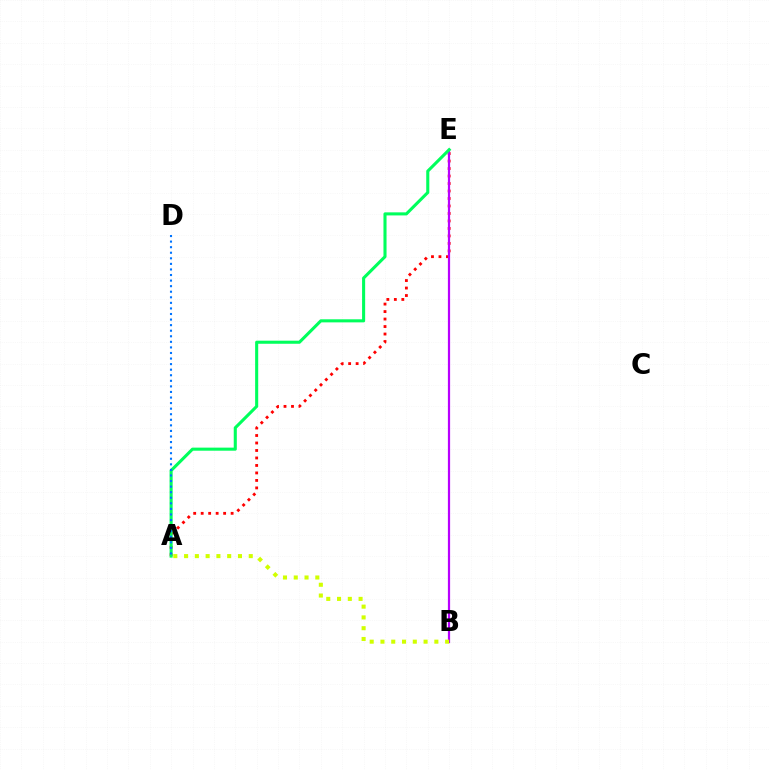{('A', 'E'): [{'color': '#ff0000', 'line_style': 'dotted', 'thickness': 2.03}, {'color': '#00ff5c', 'line_style': 'solid', 'thickness': 2.21}], ('B', 'E'): [{'color': '#b900ff', 'line_style': 'solid', 'thickness': 1.6}], ('A', 'B'): [{'color': '#d1ff00', 'line_style': 'dotted', 'thickness': 2.93}], ('A', 'D'): [{'color': '#0074ff', 'line_style': 'dotted', 'thickness': 1.51}]}